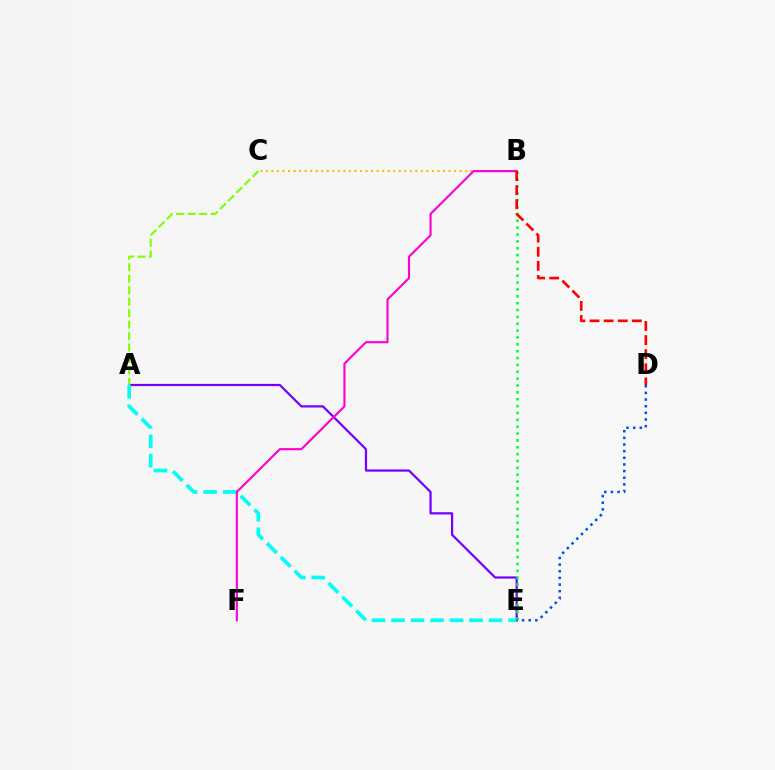{('B', 'C'): [{'color': '#ffbd00', 'line_style': 'dotted', 'thickness': 1.5}], ('A', 'E'): [{'color': '#7200ff', 'line_style': 'solid', 'thickness': 1.6}, {'color': '#00fff6', 'line_style': 'dashed', 'thickness': 2.65}], ('A', 'C'): [{'color': '#84ff00', 'line_style': 'dashed', 'thickness': 1.56}], ('B', 'F'): [{'color': '#ff00cf', 'line_style': 'solid', 'thickness': 1.54}], ('B', 'E'): [{'color': '#00ff39', 'line_style': 'dotted', 'thickness': 1.86}], ('D', 'E'): [{'color': '#004bff', 'line_style': 'dotted', 'thickness': 1.81}], ('B', 'D'): [{'color': '#ff0000', 'line_style': 'dashed', 'thickness': 1.92}]}